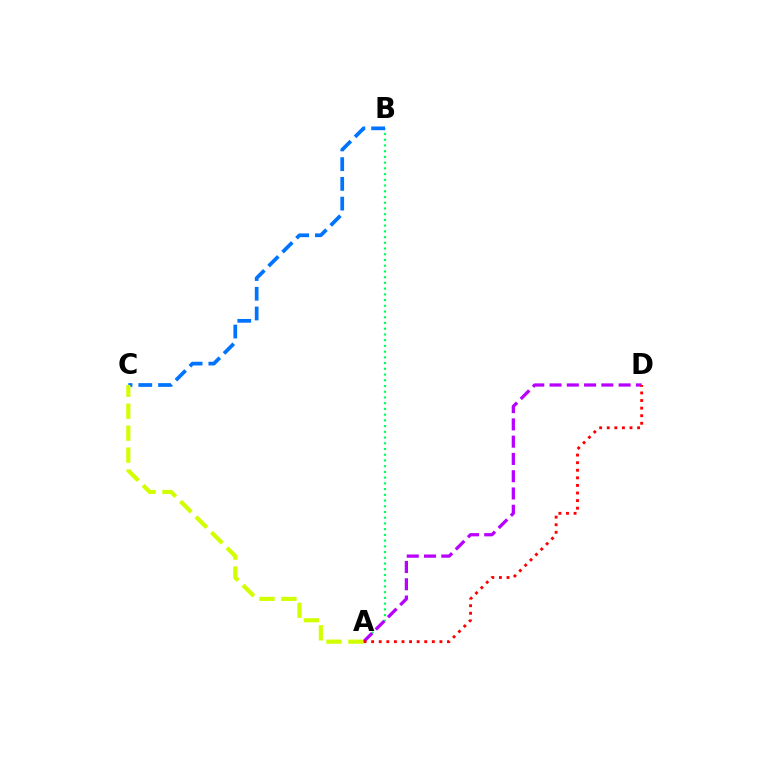{('A', 'B'): [{'color': '#00ff5c', 'line_style': 'dotted', 'thickness': 1.56}], ('B', 'C'): [{'color': '#0074ff', 'line_style': 'dashed', 'thickness': 2.68}], ('A', 'D'): [{'color': '#b900ff', 'line_style': 'dashed', 'thickness': 2.35}, {'color': '#ff0000', 'line_style': 'dotted', 'thickness': 2.06}], ('A', 'C'): [{'color': '#d1ff00', 'line_style': 'dashed', 'thickness': 2.98}]}